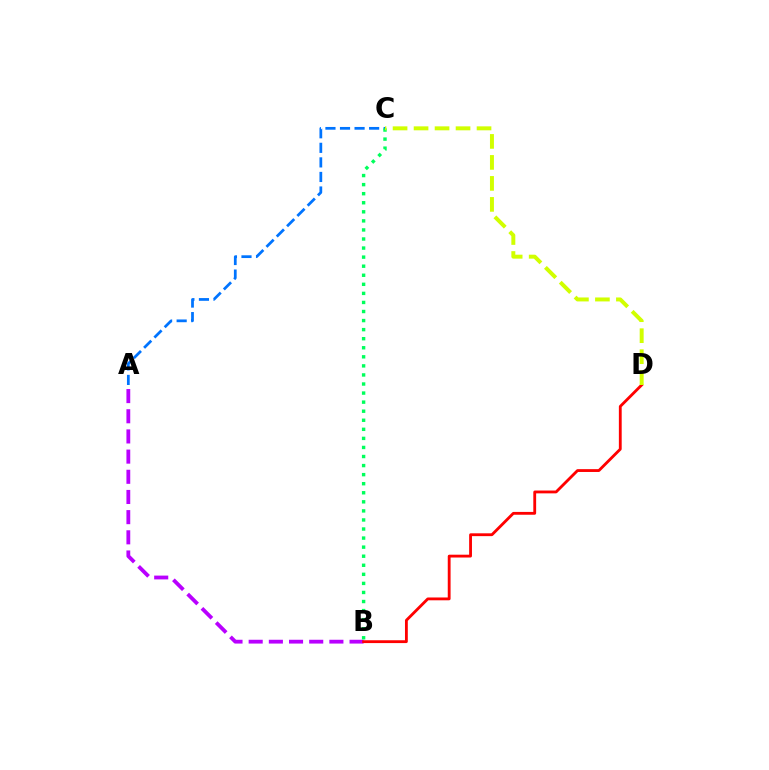{('A', 'C'): [{'color': '#0074ff', 'line_style': 'dashed', 'thickness': 1.98}], ('A', 'B'): [{'color': '#b900ff', 'line_style': 'dashed', 'thickness': 2.74}], ('B', 'D'): [{'color': '#ff0000', 'line_style': 'solid', 'thickness': 2.04}], ('B', 'C'): [{'color': '#00ff5c', 'line_style': 'dotted', 'thickness': 2.46}], ('C', 'D'): [{'color': '#d1ff00', 'line_style': 'dashed', 'thickness': 2.85}]}